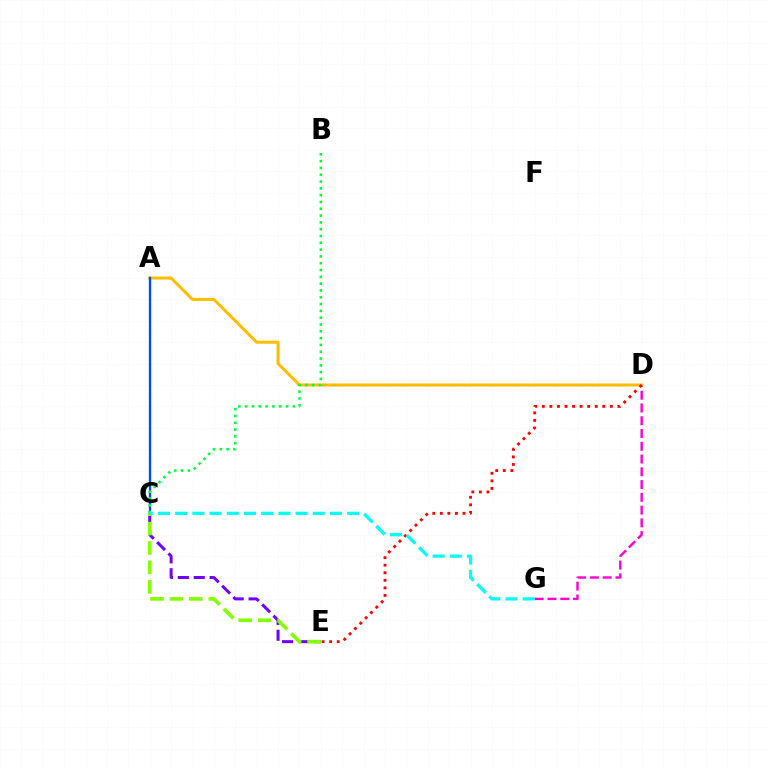{('D', 'G'): [{'color': '#ff00cf', 'line_style': 'dashed', 'thickness': 1.73}], ('A', 'D'): [{'color': '#ffbd00', 'line_style': 'solid', 'thickness': 2.18}], ('C', 'E'): [{'color': '#7200ff', 'line_style': 'dashed', 'thickness': 2.16}, {'color': '#84ff00', 'line_style': 'dashed', 'thickness': 2.64}], ('A', 'C'): [{'color': '#004bff', 'line_style': 'solid', 'thickness': 1.68}], ('D', 'E'): [{'color': '#ff0000', 'line_style': 'dotted', 'thickness': 2.05}], ('B', 'C'): [{'color': '#00ff39', 'line_style': 'dotted', 'thickness': 1.85}], ('C', 'G'): [{'color': '#00fff6', 'line_style': 'dashed', 'thickness': 2.34}]}